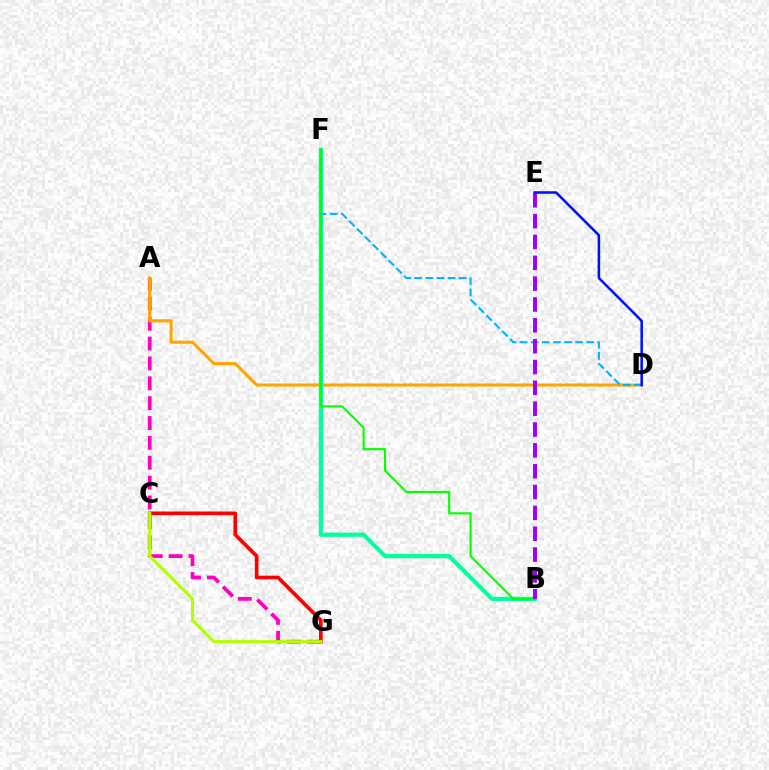{('C', 'G'): [{'color': '#ff0000', 'line_style': 'solid', 'thickness': 2.64}, {'color': '#b3ff00', 'line_style': 'solid', 'thickness': 2.21}], ('A', 'G'): [{'color': '#ff00bd', 'line_style': 'dashed', 'thickness': 2.7}], ('A', 'D'): [{'color': '#ffa500', 'line_style': 'solid', 'thickness': 2.19}], ('B', 'F'): [{'color': '#00ff9d', 'line_style': 'solid', 'thickness': 2.99}, {'color': '#08ff00', 'line_style': 'solid', 'thickness': 1.55}], ('D', 'F'): [{'color': '#00b5ff', 'line_style': 'dashed', 'thickness': 1.51}], ('B', 'E'): [{'color': '#9b00ff', 'line_style': 'dashed', 'thickness': 2.83}], ('D', 'E'): [{'color': '#0010ff', 'line_style': 'solid', 'thickness': 1.83}]}